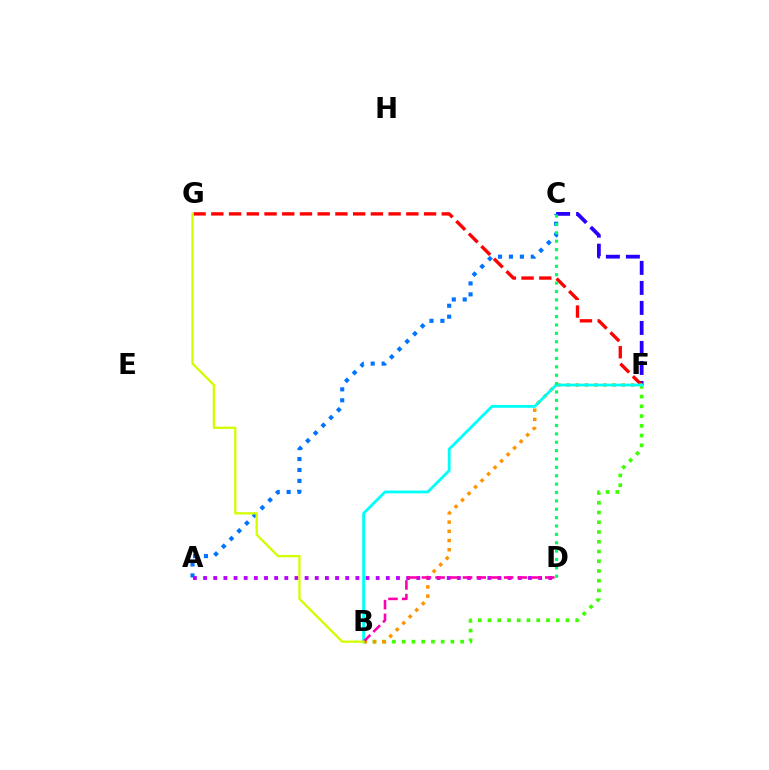{('A', 'C'): [{'color': '#0074ff', 'line_style': 'dotted', 'thickness': 2.97}], ('C', 'F'): [{'color': '#2500ff', 'line_style': 'dashed', 'thickness': 2.72}], ('F', 'G'): [{'color': '#ff0000', 'line_style': 'dashed', 'thickness': 2.41}], ('B', 'F'): [{'color': '#3dff00', 'line_style': 'dotted', 'thickness': 2.65}, {'color': '#ff9400', 'line_style': 'dotted', 'thickness': 2.5}, {'color': '#00fff6', 'line_style': 'solid', 'thickness': 2.03}], ('C', 'D'): [{'color': '#00ff5c', 'line_style': 'dotted', 'thickness': 2.28}], ('A', 'D'): [{'color': '#b900ff', 'line_style': 'dotted', 'thickness': 2.76}], ('B', 'D'): [{'color': '#ff00ac', 'line_style': 'dashed', 'thickness': 1.86}], ('B', 'G'): [{'color': '#d1ff00', 'line_style': 'solid', 'thickness': 1.67}]}